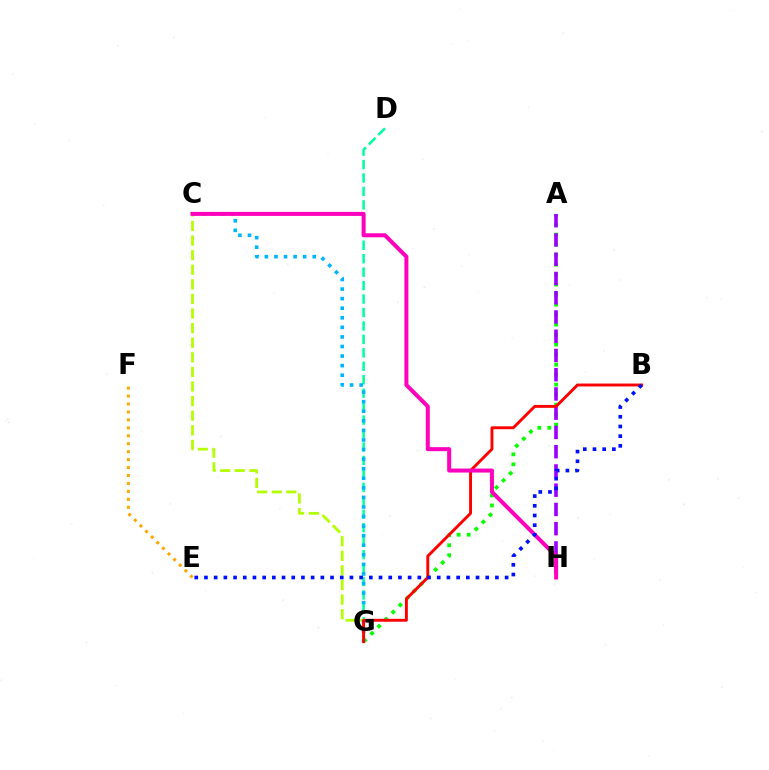{('A', 'G'): [{'color': '#08ff00', 'line_style': 'dotted', 'thickness': 2.72}], ('D', 'G'): [{'color': '#00ff9d', 'line_style': 'dashed', 'thickness': 1.83}], ('A', 'H'): [{'color': '#9b00ff', 'line_style': 'dashed', 'thickness': 2.61}], ('C', 'G'): [{'color': '#b3ff00', 'line_style': 'dashed', 'thickness': 1.98}, {'color': '#00b5ff', 'line_style': 'dotted', 'thickness': 2.6}], ('B', 'G'): [{'color': '#ff0000', 'line_style': 'solid', 'thickness': 2.09}], ('E', 'F'): [{'color': '#ffa500', 'line_style': 'dotted', 'thickness': 2.16}], ('C', 'H'): [{'color': '#ff00bd', 'line_style': 'solid', 'thickness': 2.89}], ('B', 'E'): [{'color': '#0010ff', 'line_style': 'dotted', 'thickness': 2.64}]}